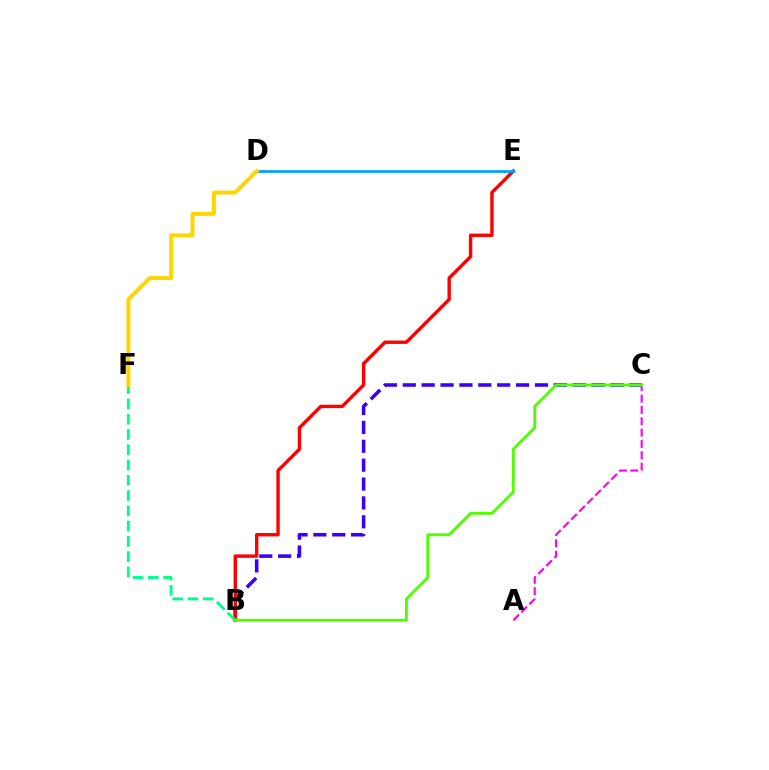{('B', 'C'): [{'color': '#3700ff', 'line_style': 'dashed', 'thickness': 2.56}, {'color': '#4fff00', 'line_style': 'solid', 'thickness': 2.06}], ('B', 'E'): [{'color': '#ff0000', 'line_style': 'solid', 'thickness': 2.44}], ('D', 'E'): [{'color': '#009eff', 'line_style': 'solid', 'thickness': 1.95}], ('A', 'C'): [{'color': '#ff00ed', 'line_style': 'dashed', 'thickness': 1.54}], ('B', 'F'): [{'color': '#00ff86', 'line_style': 'dashed', 'thickness': 2.07}], ('D', 'F'): [{'color': '#ffd500', 'line_style': 'solid', 'thickness': 2.86}]}